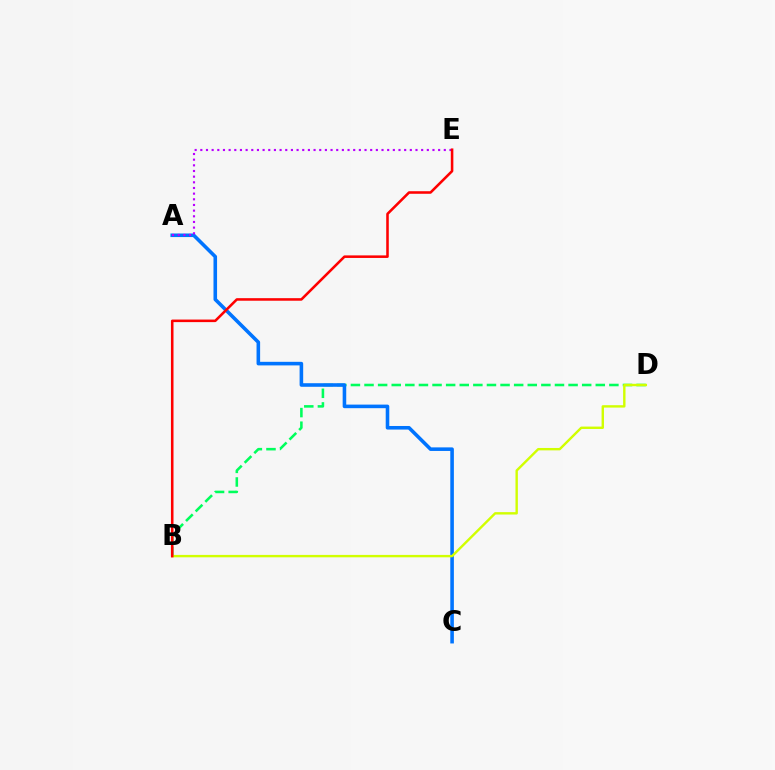{('B', 'D'): [{'color': '#00ff5c', 'line_style': 'dashed', 'thickness': 1.85}, {'color': '#d1ff00', 'line_style': 'solid', 'thickness': 1.72}], ('A', 'C'): [{'color': '#0074ff', 'line_style': 'solid', 'thickness': 2.58}], ('A', 'E'): [{'color': '#b900ff', 'line_style': 'dotted', 'thickness': 1.54}], ('B', 'E'): [{'color': '#ff0000', 'line_style': 'solid', 'thickness': 1.84}]}